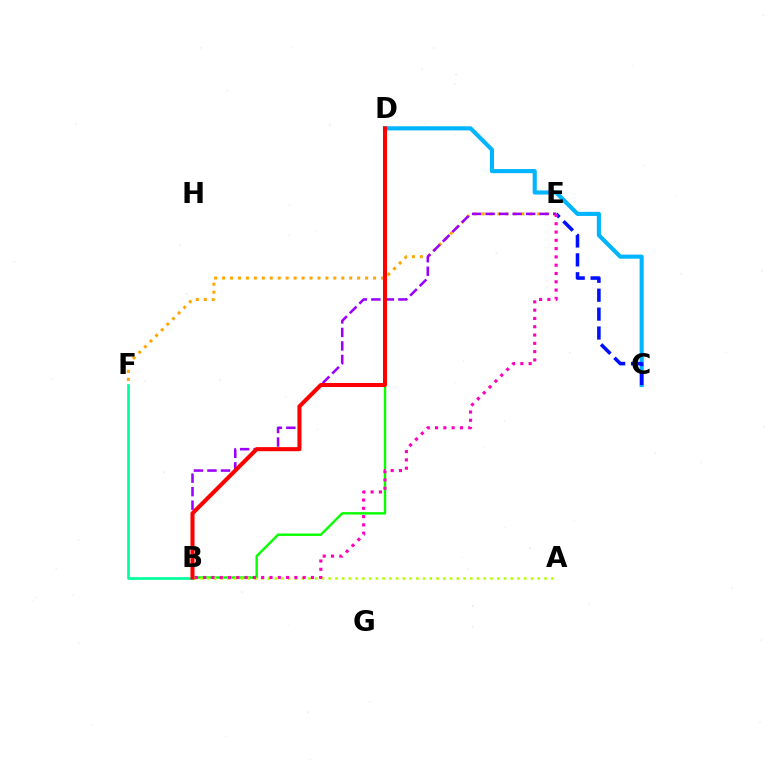{('E', 'F'): [{'color': '#ffa500', 'line_style': 'dotted', 'thickness': 2.16}], ('B', 'D'): [{'color': '#08ff00', 'line_style': 'solid', 'thickness': 1.73}, {'color': '#ff0000', 'line_style': 'solid', 'thickness': 2.92}], ('B', 'E'): [{'color': '#9b00ff', 'line_style': 'dashed', 'thickness': 1.84}, {'color': '#ff00bd', 'line_style': 'dotted', 'thickness': 2.25}], ('B', 'F'): [{'color': '#00ff9d', 'line_style': 'solid', 'thickness': 1.96}], ('C', 'D'): [{'color': '#00b5ff', 'line_style': 'solid', 'thickness': 2.97}], ('A', 'B'): [{'color': '#b3ff00', 'line_style': 'dotted', 'thickness': 1.83}], ('C', 'E'): [{'color': '#0010ff', 'line_style': 'dashed', 'thickness': 2.57}]}